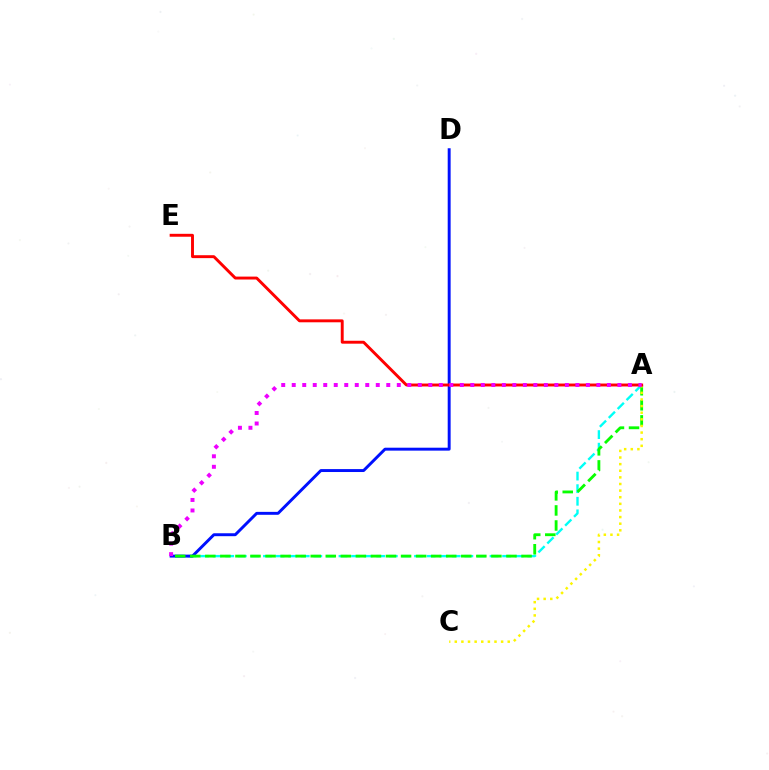{('A', 'B'): [{'color': '#00fff6', 'line_style': 'dashed', 'thickness': 1.71}, {'color': '#08ff00', 'line_style': 'dashed', 'thickness': 2.05}, {'color': '#ee00ff', 'line_style': 'dotted', 'thickness': 2.85}], ('B', 'D'): [{'color': '#0010ff', 'line_style': 'solid', 'thickness': 2.11}], ('A', 'C'): [{'color': '#fcf500', 'line_style': 'dotted', 'thickness': 1.8}], ('A', 'E'): [{'color': '#ff0000', 'line_style': 'solid', 'thickness': 2.1}]}